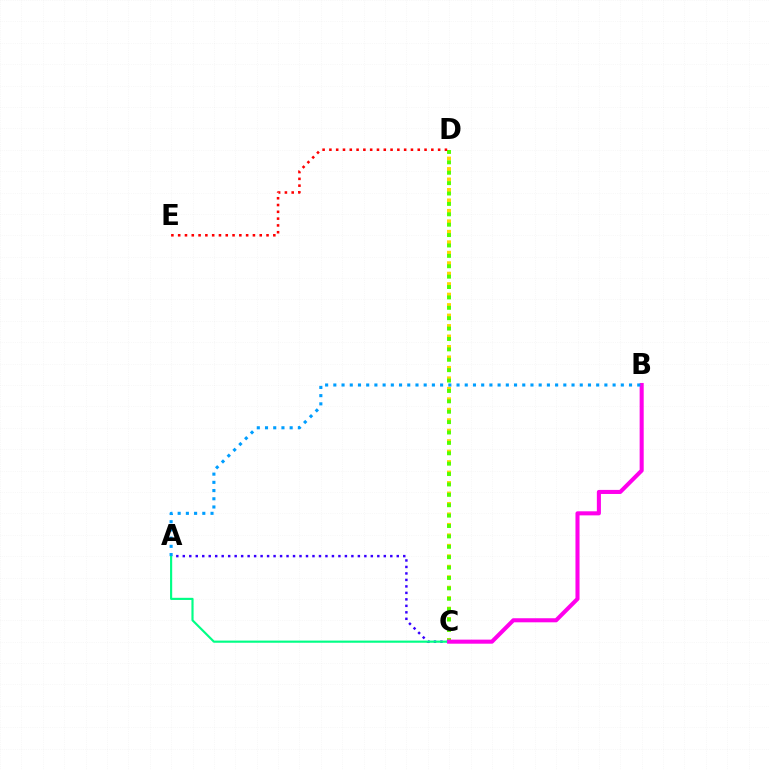{('C', 'D'): [{'color': '#ffd500', 'line_style': 'dotted', 'thickness': 2.84}, {'color': '#4fff00', 'line_style': 'dotted', 'thickness': 2.82}], ('A', 'C'): [{'color': '#3700ff', 'line_style': 'dotted', 'thickness': 1.76}, {'color': '#00ff86', 'line_style': 'solid', 'thickness': 1.55}], ('B', 'C'): [{'color': '#ff00ed', 'line_style': 'solid', 'thickness': 2.93}], ('D', 'E'): [{'color': '#ff0000', 'line_style': 'dotted', 'thickness': 1.85}], ('A', 'B'): [{'color': '#009eff', 'line_style': 'dotted', 'thickness': 2.23}]}